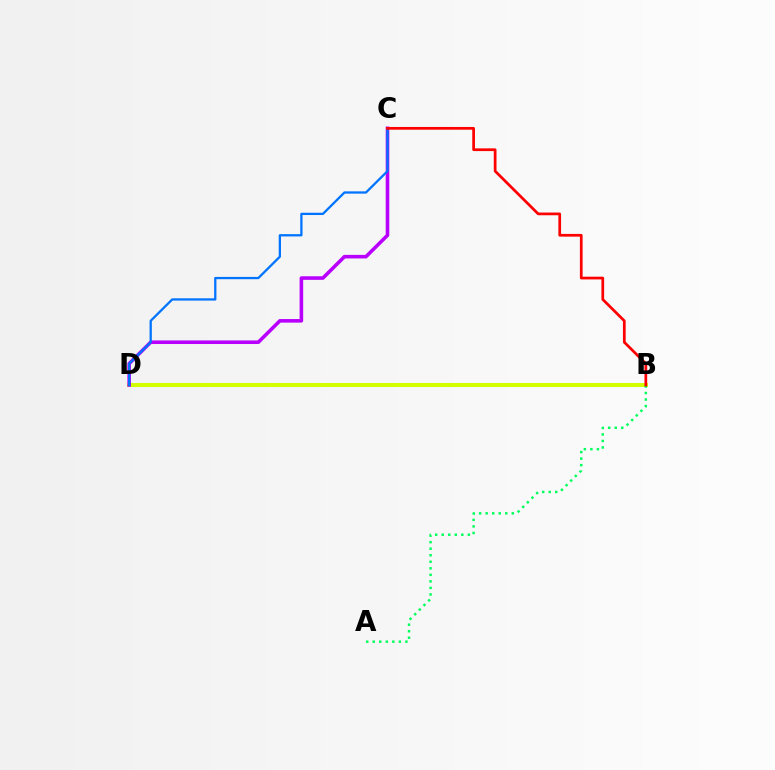{('B', 'D'): [{'color': '#d1ff00', 'line_style': 'solid', 'thickness': 2.91}], ('C', 'D'): [{'color': '#b900ff', 'line_style': 'solid', 'thickness': 2.58}, {'color': '#0074ff', 'line_style': 'solid', 'thickness': 1.64}], ('A', 'B'): [{'color': '#00ff5c', 'line_style': 'dotted', 'thickness': 1.78}], ('B', 'C'): [{'color': '#ff0000', 'line_style': 'solid', 'thickness': 1.96}]}